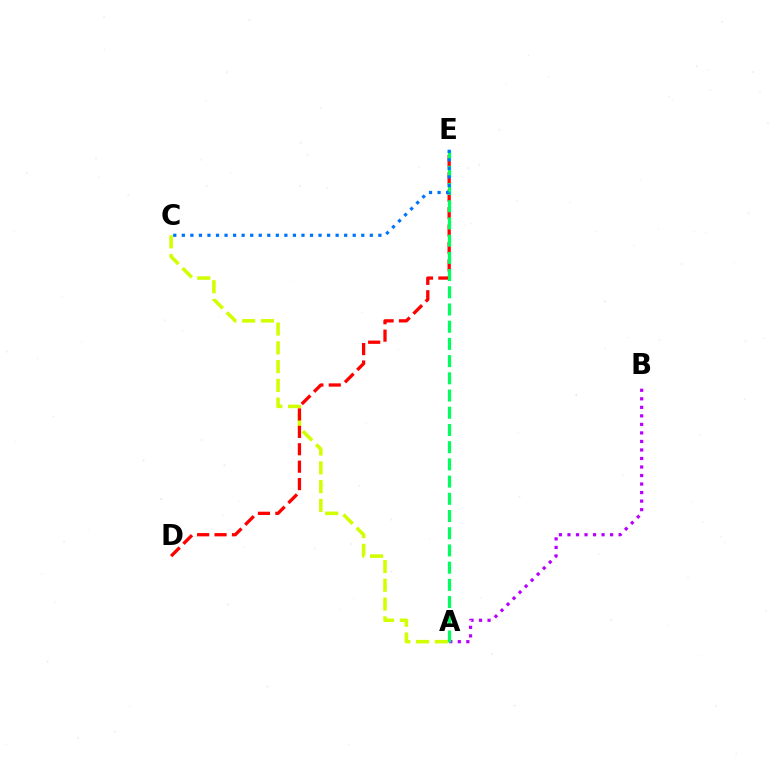{('A', 'C'): [{'color': '#d1ff00', 'line_style': 'dashed', 'thickness': 2.55}], ('D', 'E'): [{'color': '#ff0000', 'line_style': 'dashed', 'thickness': 2.37}], ('A', 'B'): [{'color': '#b900ff', 'line_style': 'dotted', 'thickness': 2.32}], ('A', 'E'): [{'color': '#00ff5c', 'line_style': 'dashed', 'thickness': 2.34}], ('C', 'E'): [{'color': '#0074ff', 'line_style': 'dotted', 'thickness': 2.32}]}